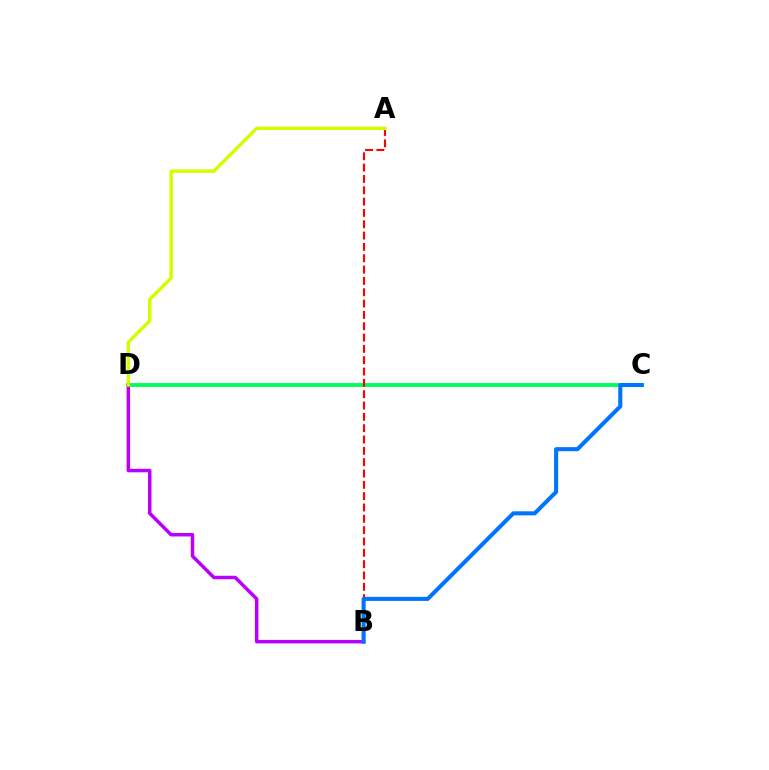{('C', 'D'): [{'color': '#00ff5c', 'line_style': 'solid', 'thickness': 2.77}], ('B', 'D'): [{'color': '#b900ff', 'line_style': 'solid', 'thickness': 2.51}], ('A', 'B'): [{'color': '#ff0000', 'line_style': 'dashed', 'thickness': 1.54}], ('A', 'D'): [{'color': '#d1ff00', 'line_style': 'solid', 'thickness': 2.46}], ('B', 'C'): [{'color': '#0074ff', 'line_style': 'solid', 'thickness': 2.91}]}